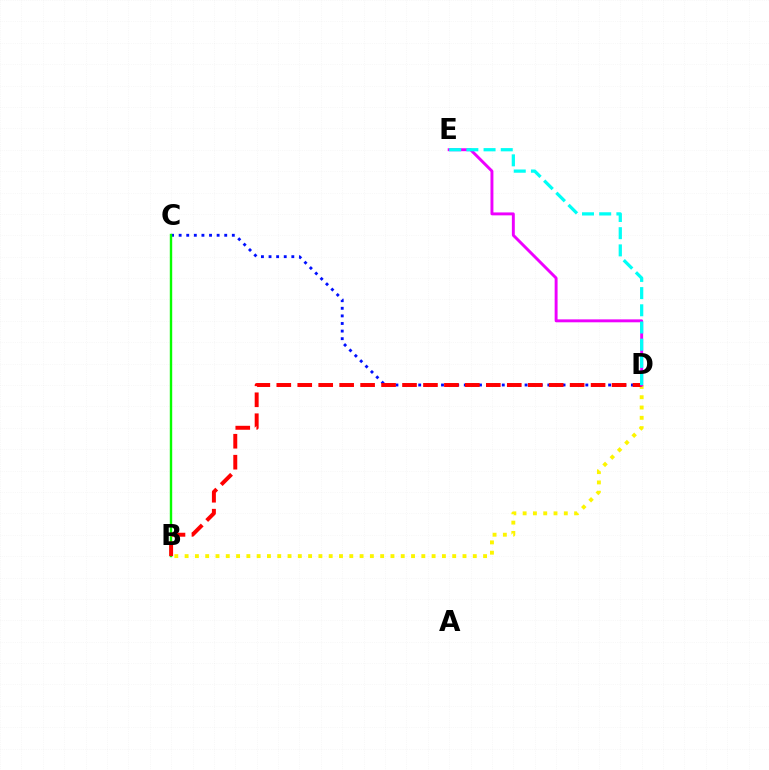{('B', 'D'): [{'color': '#fcf500', 'line_style': 'dotted', 'thickness': 2.8}, {'color': '#ff0000', 'line_style': 'dashed', 'thickness': 2.85}], ('C', 'D'): [{'color': '#0010ff', 'line_style': 'dotted', 'thickness': 2.06}], ('B', 'C'): [{'color': '#08ff00', 'line_style': 'solid', 'thickness': 1.73}], ('D', 'E'): [{'color': '#ee00ff', 'line_style': 'solid', 'thickness': 2.11}, {'color': '#00fff6', 'line_style': 'dashed', 'thickness': 2.34}]}